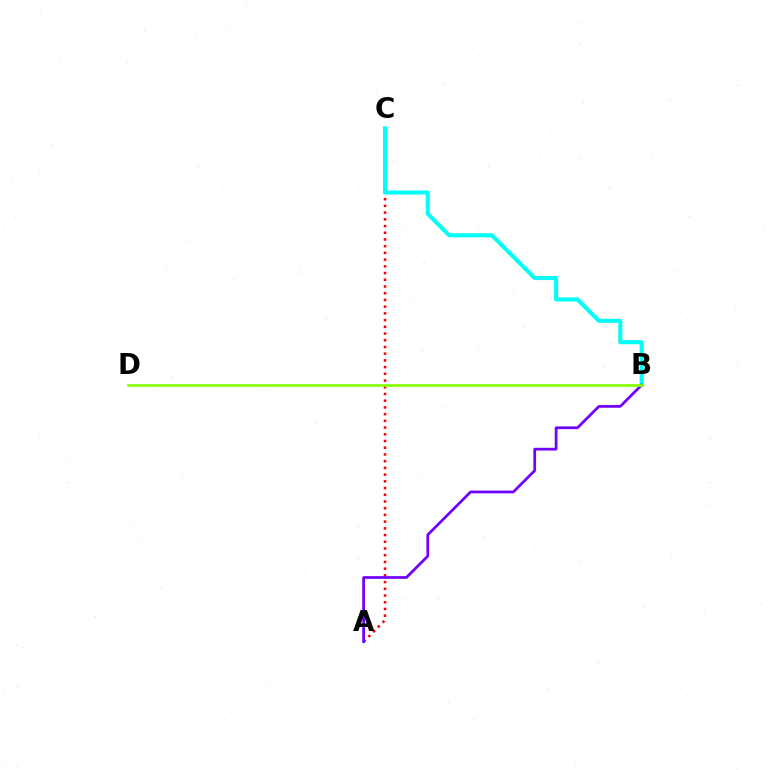{('A', 'C'): [{'color': '#ff0000', 'line_style': 'dotted', 'thickness': 1.83}], ('B', 'C'): [{'color': '#00fff6', 'line_style': 'solid', 'thickness': 2.91}], ('A', 'B'): [{'color': '#7200ff', 'line_style': 'solid', 'thickness': 1.97}], ('B', 'D'): [{'color': '#84ff00', 'line_style': 'solid', 'thickness': 1.94}]}